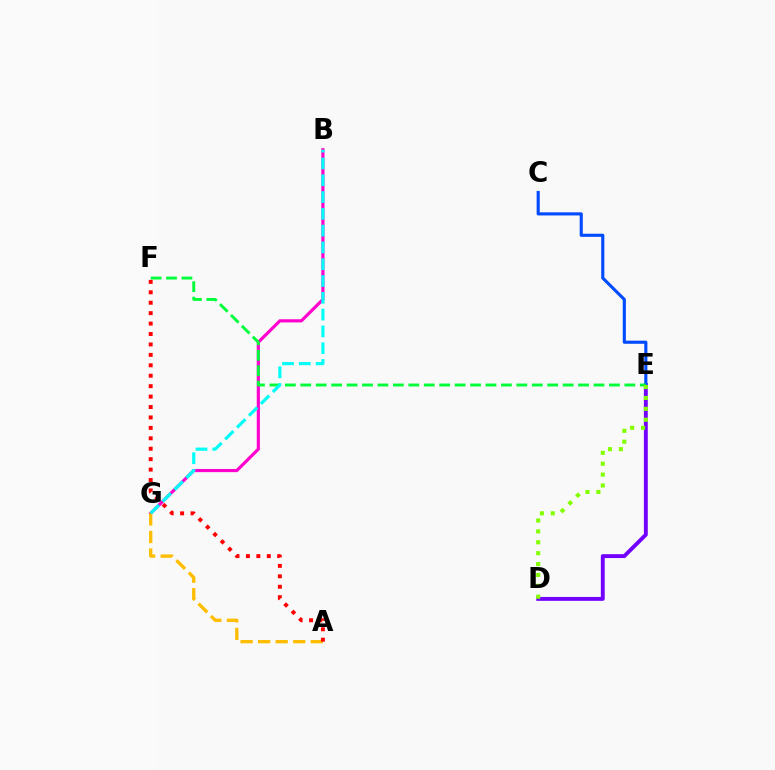{('D', 'E'): [{'color': '#7200ff', 'line_style': 'solid', 'thickness': 2.8}, {'color': '#84ff00', 'line_style': 'dotted', 'thickness': 2.96}], ('C', 'E'): [{'color': '#004bff', 'line_style': 'solid', 'thickness': 2.24}], ('B', 'G'): [{'color': '#ff00cf', 'line_style': 'solid', 'thickness': 2.27}, {'color': '#00fff6', 'line_style': 'dashed', 'thickness': 2.28}], ('E', 'F'): [{'color': '#00ff39', 'line_style': 'dashed', 'thickness': 2.1}], ('A', 'G'): [{'color': '#ffbd00', 'line_style': 'dashed', 'thickness': 2.38}], ('A', 'F'): [{'color': '#ff0000', 'line_style': 'dotted', 'thickness': 2.83}]}